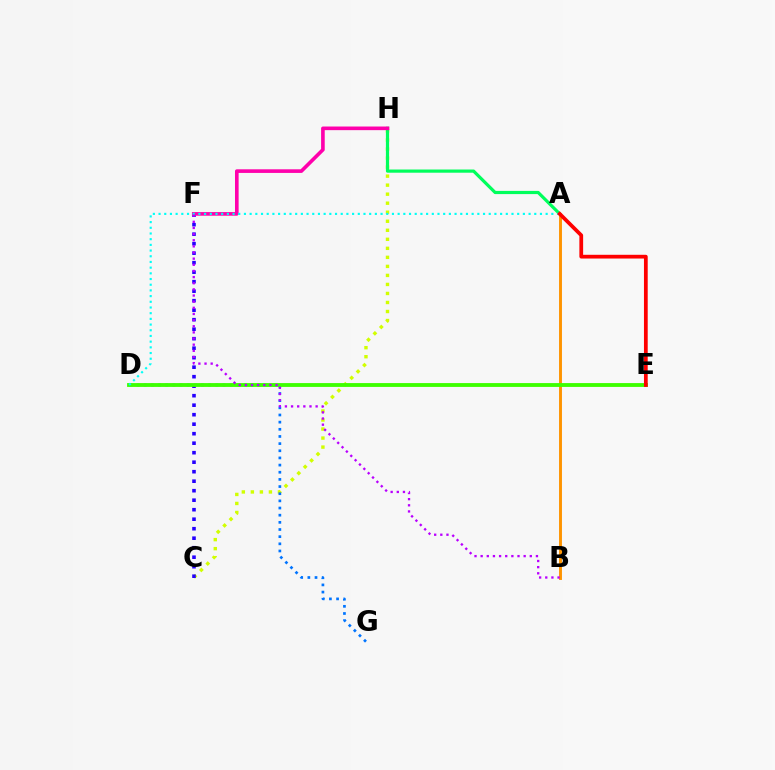{('C', 'H'): [{'color': '#d1ff00', 'line_style': 'dotted', 'thickness': 2.45}], ('A', 'H'): [{'color': '#00ff5c', 'line_style': 'solid', 'thickness': 2.3}], ('A', 'B'): [{'color': '#ff9400', 'line_style': 'solid', 'thickness': 2.1}], ('D', 'G'): [{'color': '#0074ff', 'line_style': 'dotted', 'thickness': 1.94}], ('C', 'F'): [{'color': '#2500ff', 'line_style': 'dotted', 'thickness': 2.58}], ('F', 'H'): [{'color': '#ff00ac', 'line_style': 'solid', 'thickness': 2.61}], ('D', 'E'): [{'color': '#3dff00', 'line_style': 'solid', 'thickness': 2.76}], ('A', 'D'): [{'color': '#00fff6', 'line_style': 'dotted', 'thickness': 1.55}], ('A', 'E'): [{'color': '#ff0000', 'line_style': 'solid', 'thickness': 2.7}], ('B', 'F'): [{'color': '#b900ff', 'line_style': 'dotted', 'thickness': 1.67}]}